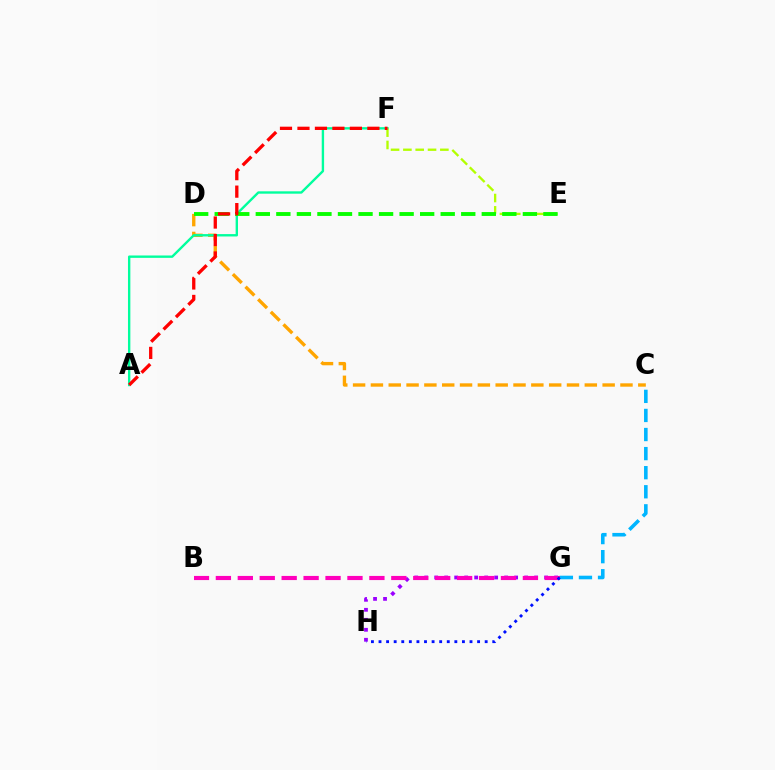{('G', 'H'): [{'color': '#9b00ff', 'line_style': 'dotted', 'thickness': 2.72}, {'color': '#0010ff', 'line_style': 'dotted', 'thickness': 2.06}], ('C', 'D'): [{'color': '#ffa500', 'line_style': 'dashed', 'thickness': 2.42}], ('C', 'G'): [{'color': '#00b5ff', 'line_style': 'dashed', 'thickness': 2.59}], ('A', 'F'): [{'color': '#00ff9d', 'line_style': 'solid', 'thickness': 1.71}, {'color': '#ff0000', 'line_style': 'dashed', 'thickness': 2.37}], ('E', 'F'): [{'color': '#b3ff00', 'line_style': 'dashed', 'thickness': 1.67}], ('B', 'G'): [{'color': '#ff00bd', 'line_style': 'dashed', 'thickness': 2.98}], ('D', 'E'): [{'color': '#08ff00', 'line_style': 'dashed', 'thickness': 2.79}]}